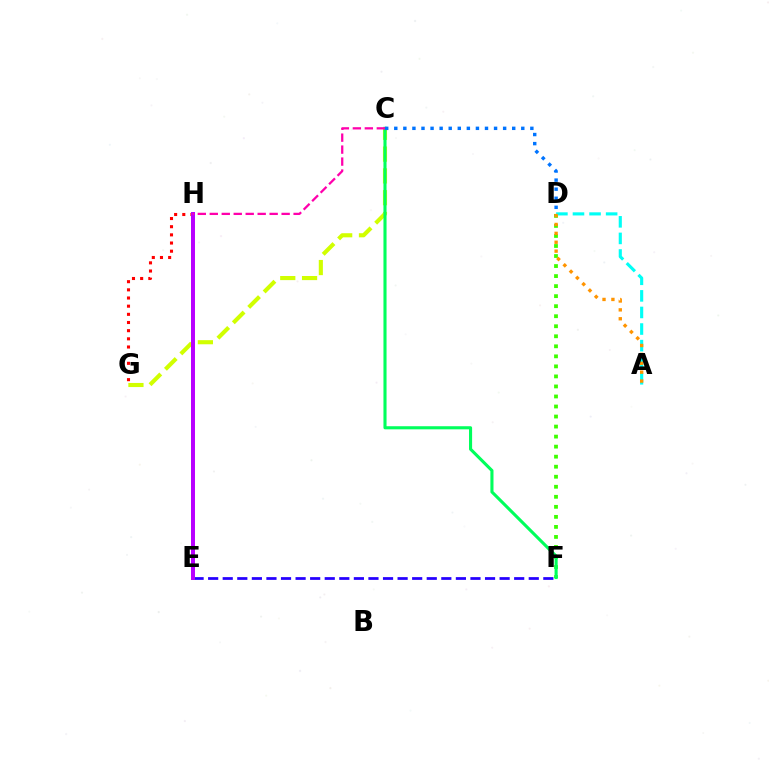{('C', 'G'): [{'color': '#d1ff00', 'line_style': 'dashed', 'thickness': 2.96}], ('D', 'F'): [{'color': '#3dff00', 'line_style': 'dotted', 'thickness': 2.73}], ('A', 'D'): [{'color': '#00fff6', 'line_style': 'dashed', 'thickness': 2.25}, {'color': '#ff9400', 'line_style': 'dotted', 'thickness': 2.42}], ('G', 'H'): [{'color': '#ff0000', 'line_style': 'dotted', 'thickness': 2.22}], ('C', 'F'): [{'color': '#00ff5c', 'line_style': 'solid', 'thickness': 2.23}], ('E', 'F'): [{'color': '#2500ff', 'line_style': 'dashed', 'thickness': 1.98}], ('C', 'D'): [{'color': '#0074ff', 'line_style': 'dotted', 'thickness': 2.46}], ('E', 'H'): [{'color': '#b900ff', 'line_style': 'solid', 'thickness': 2.86}], ('C', 'H'): [{'color': '#ff00ac', 'line_style': 'dashed', 'thickness': 1.63}]}